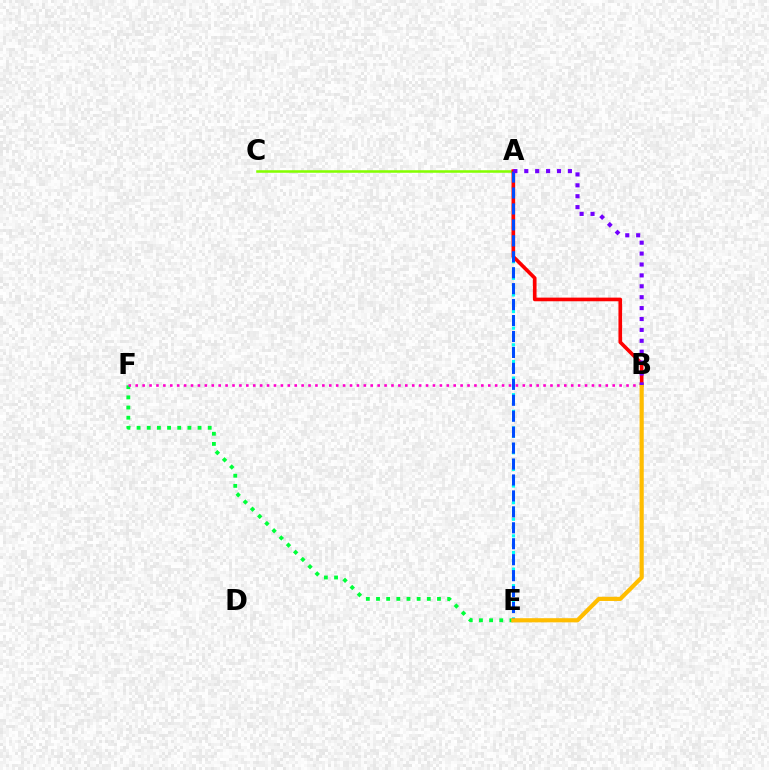{('A', 'E'): [{'color': '#00fff6', 'line_style': 'dotted', 'thickness': 2.26}, {'color': '#004bff', 'line_style': 'dashed', 'thickness': 2.17}], ('A', 'C'): [{'color': '#84ff00', 'line_style': 'solid', 'thickness': 1.83}], ('E', 'F'): [{'color': '#00ff39', 'line_style': 'dotted', 'thickness': 2.76}], ('A', 'B'): [{'color': '#ff0000', 'line_style': 'solid', 'thickness': 2.62}, {'color': '#7200ff', 'line_style': 'dotted', 'thickness': 2.96}], ('B', 'F'): [{'color': '#ff00cf', 'line_style': 'dotted', 'thickness': 1.88}], ('B', 'E'): [{'color': '#ffbd00', 'line_style': 'solid', 'thickness': 3.0}]}